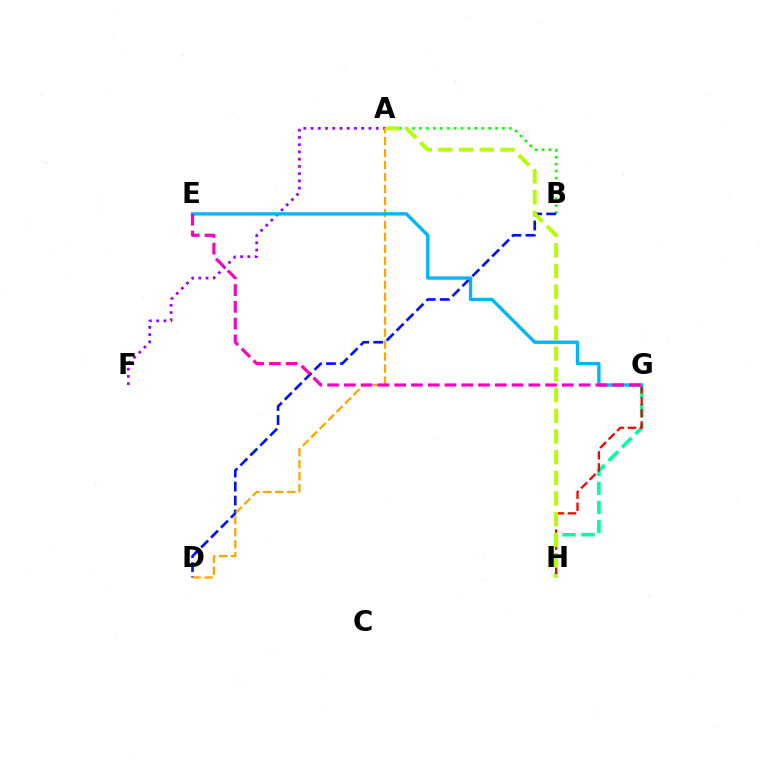{('G', 'H'): [{'color': '#00ff9d', 'line_style': 'dashed', 'thickness': 2.59}, {'color': '#ff0000', 'line_style': 'dashed', 'thickness': 1.64}], ('A', 'B'): [{'color': '#08ff00', 'line_style': 'dotted', 'thickness': 1.88}], ('A', 'F'): [{'color': '#9b00ff', 'line_style': 'dotted', 'thickness': 1.97}], ('B', 'D'): [{'color': '#0010ff', 'line_style': 'dashed', 'thickness': 1.91}], ('A', 'D'): [{'color': '#ffa500', 'line_style': 'dashed', 'thickness': 1.63}], ('E', 'G'): [{'color': '#00b5ff', 'line_style': 'solid', 'thickness': 2.41}, {'color': '#ff00bd', 'line_style': 'dashed', 'thickness': 2.28}], ('A', 'H'): [{'color': '#b3ff00', 'line_style': 'dashed', 'thickness': 2.81}]}